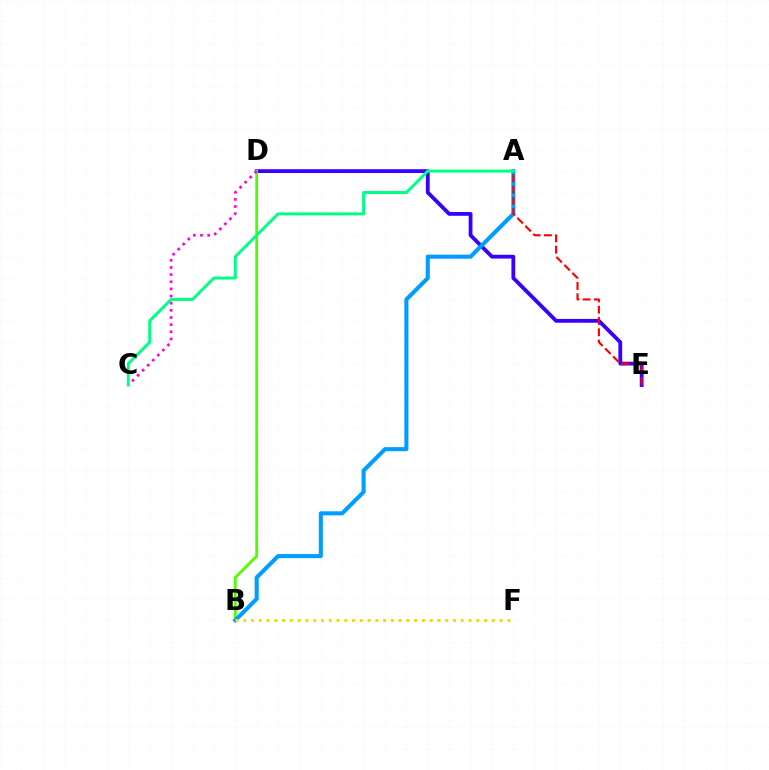{('D', 'E'): [{'color': '#3700ff', 'line_style': 'solid', 'thickness': 2.74}], ('B', 'D'): [{'color': '#4fff00', 'line_style': 'solid', 'thickness': 2.01}], ('C', 'D'): [{'color': '#ff00ed', 'line_style': 'dotted', 'thickness': 1.94}], ('A', 'B'): [{'color': '#009eff', 'line_style': 'solid', 'thickness': 2.93}], ('A', 'E'): [{'color': '#ff0000', 'line_style': 'dashed', 'thickness': 1.53}], ('A', 'C'): [{'color': '#00ff86', 'line_style': 'solid', 'thickness': 2.14}], ('B', 'F'): [{'color': '#ffd500', 'line_style': 'dotted', 'thickness': 2.11}]}